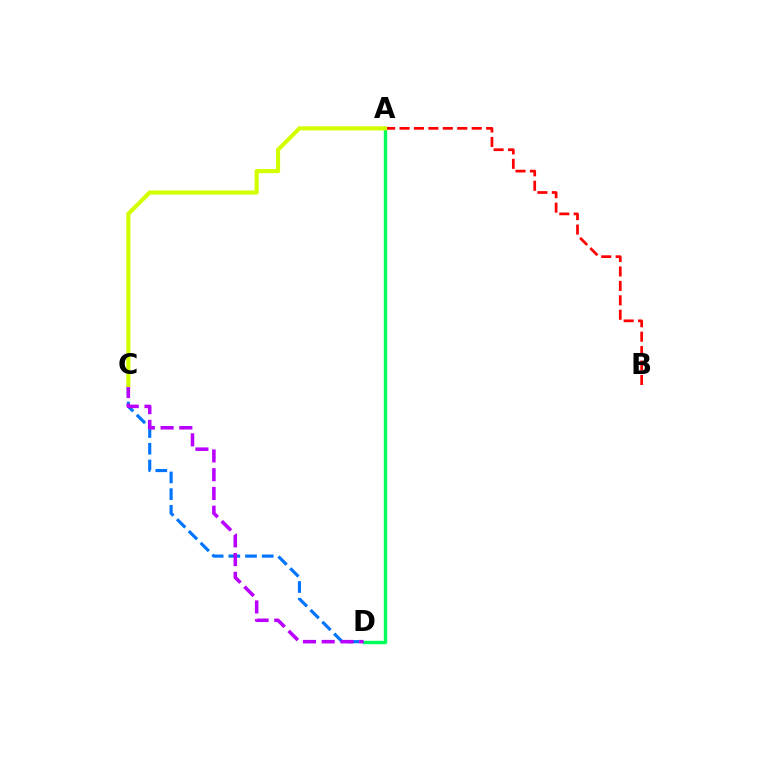{('C', 'D'): [{'color': '#0074ff', 'line_style': 'dashed', 'thickness': 2.27}, {'color': '#b900ff', 'line_style': 'dashed', 'thickness': 2.55}], ('A', 'D'): [{'color': '#00ff5c', 'line_style': 'solid', 'thickness': 2.46}], ('A', 'B'): [{'color': '#ff0000', 'line_style': 'dashed', 'thickness': 1.96}], ('A', 'C'): [{'color': '#d1ff00', 'line_style': 'solid', 'thickness': 2.98}]}